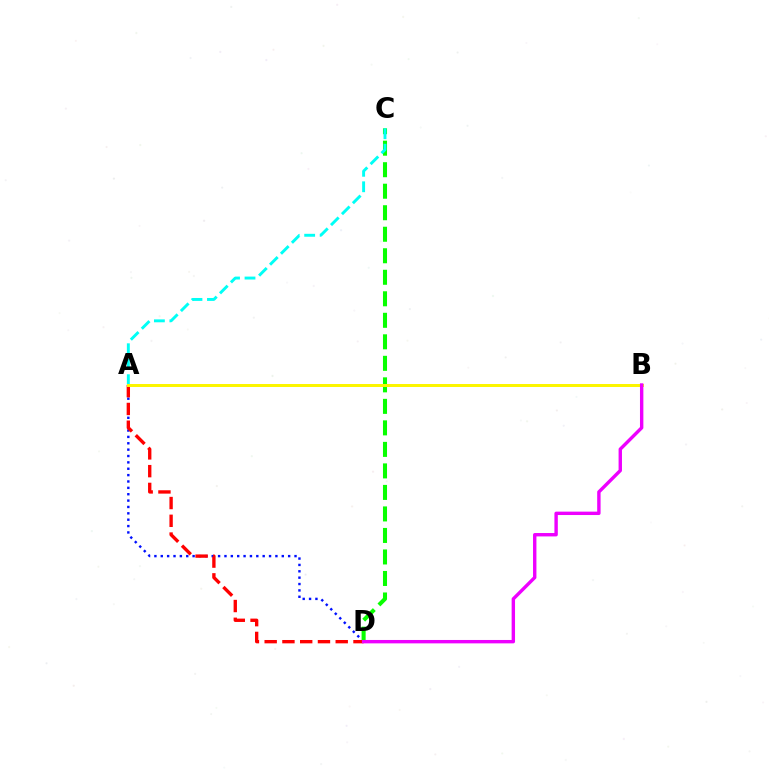{('A', 'D'): [{'color': '#0010ff', 'line_style': 'dotted', 'thickness': 1.73}, {'color': '#ff0000', 'line_style': 'dashed', 'thickness': 2.41}], ('C', 'D'): [{'color': '#08ff00', 'line_style': 'dashed', 'thickness': 2.92}], ('A', 'C'): [{'color': '#00fff6', 'line_style': 'dashed', 'thickness': 2.1}], ('A', 'B'): [{'color': '#fcf500', 'line_style': 'solid', 'thickness': 2.15}], ('B', 'D'): [{'color': '#ee00ff', 'line_style': 'solid', 'thickness': 2.44}]}